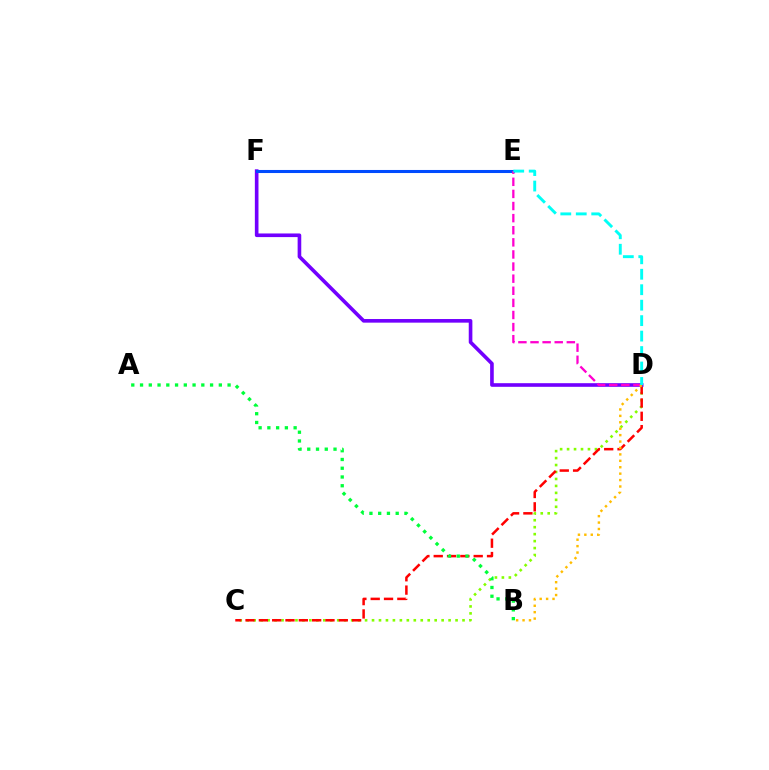{('C', 'D'): [{'color': '#84ff00', 'line_style': 'dotted', 'thickness': 1.89}, {'color': '#ff0000', 'line_style': 'dashed', 'thickness': 1.81}], ('D', 'F'): [{'color': '#7200ff', 'line_style': 'solid', 'thickness': 2.61}], ('A', 'B'): [{'color': '#00ff39', 'line_style': 'dotted', 'thickness': 2.38}], ('E', 'F'): [{'color': '#004bff', 'line_style': 'solid', 'thickness': 2.2}], ('D', 'E'): [{'color': '#ff00cf', 'line_style': 'dashed', 'thickness': 1.64}, {'color': '#00fff6', 'line_style': 'dashed', 'thickness': 2.1}], ('B', 'D'): [{'color': '#ffbd00', 'line_style': 'dotted', 'thickness': 1.74}]}